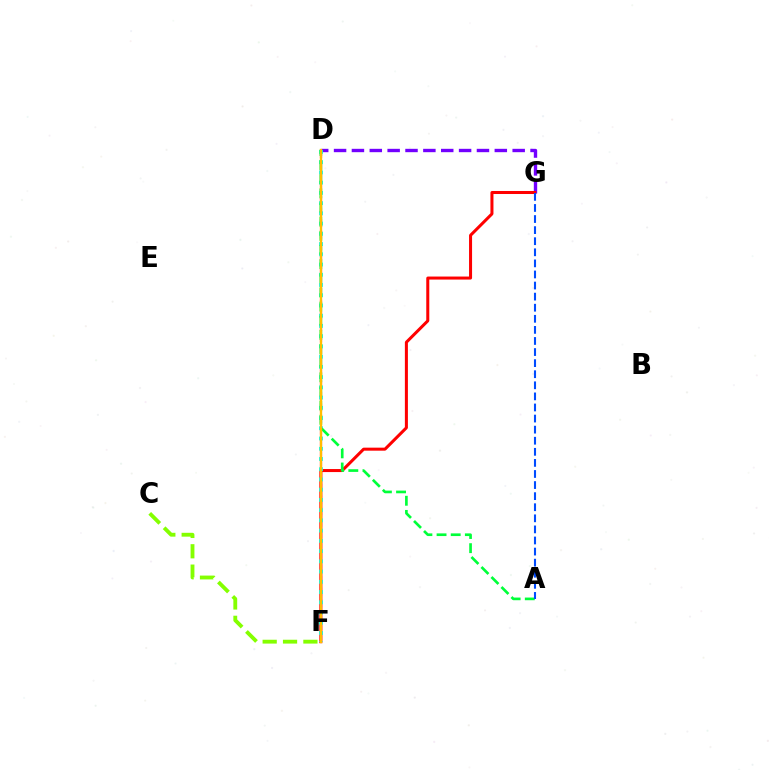{('C', 'F'): [{'color': '#84ff00', 'line_style': 'dashed', 'thickness': 2.77}], ('D', 'G'): [{'color': '#7200ff', 'line_style': 'dashed', 'thickness': 2.43}], ('F', 'G'): [{'color': '#ff0000', 'line_style': 'solid', 'thickness': 2.18}], ('D', 'F'): [{'color': '#ff00cf', 'line_style': 'dashed', 'thickness': 1.56}, {'color': '#00fff6', 'line_style': 'dotted', 'thickness': 2.78}, {'color': '#ffbd00', 'line_style': 'solid', 'thickness': 1.7}], ('A', 'D'): [{'color': '#00ff39', 'line_style': 'dashed', 'thickness': 1.92}], ('A', 'G'): [{'color': '#004bff', 'line_style': 'dashed', 'thickness': 1.51}]}